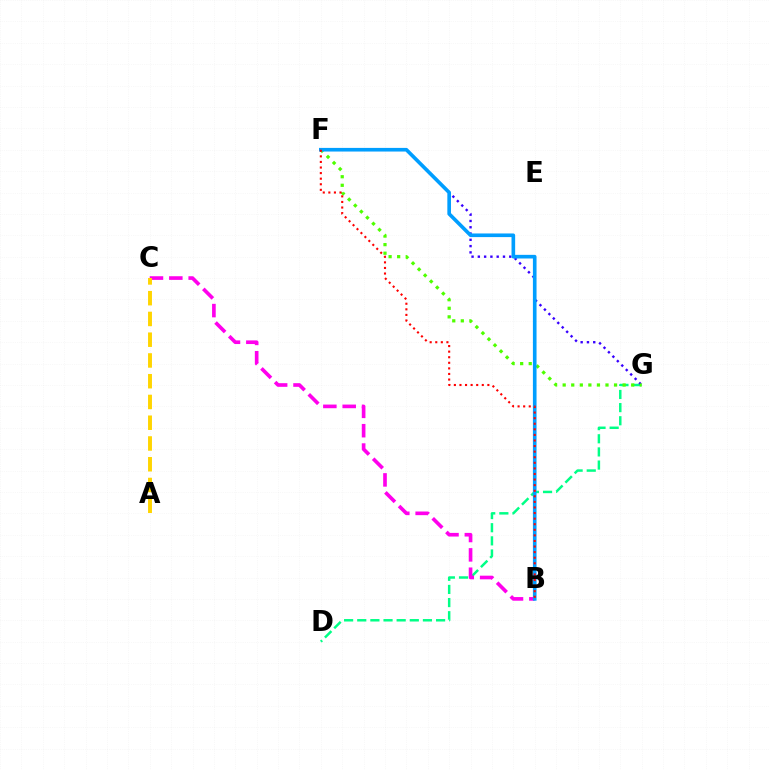{('D', 'G'): [{'color': '#00ff86', 'line_style': 'dashed', 'thickness': 1.78}], ('B', 'C'): [{'color': '#ff00ed', 'line_style': 'dashed', 'thickness': 2.63}], ('F', 'G'): [{'color': '#3700ff', 'line_style': 'dotted', 'thickness': 1.71}, {'color': '#4fff00', 'line_style': 'dotted', 'thickness': 2.33}], ('A', 'C'): [{'color': '#ffd500', 'line_style': 'dashed', 'thickness': 2.82}], ('B', 'F'): [{'color': '#009eff', 'line_style': 'solid', 'thickness': 2.62}, {'color': '#ff0000', 'line_style': 'dotted', 'thickness': 1.52}]}